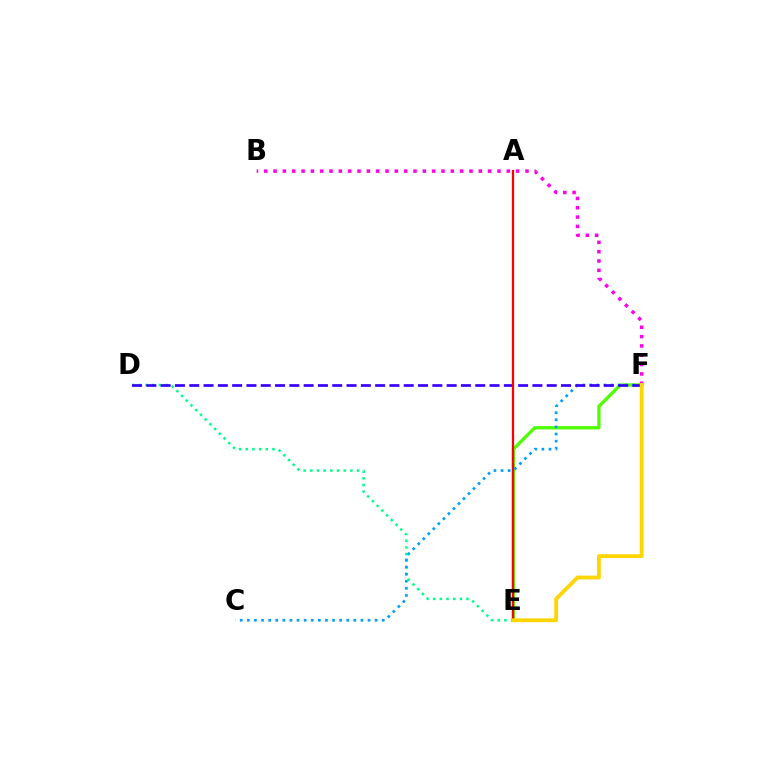{('E', 'F'): [{'color': '#4fff00', 'line_style': 'solid', 'thickness': 2.38}, {'color': '#ffd500', 'line_style': 'solid', 'thickness': 2.74}], ('D', 'E'): [{'color': '#00ff86', 'line_style': 'dotted', 'thickness': 1.81}], ('C', 'F'): [{'color': '#009eff', 'line_style': 'dotted', 'thickness': 1.93}], ('D', 'F'): [{'color': '#3700ff', 'line_style': 'dashed', 'thickness': 1.94}], ('B', 'F'): [{'color': '#ff00ed', 'line_style': 'dotted', 'thickness': 2.53}], ('A', 'E'): [{'color': '#ff0000', 'line_style': 'solid', 'thickness': 1.6}]}